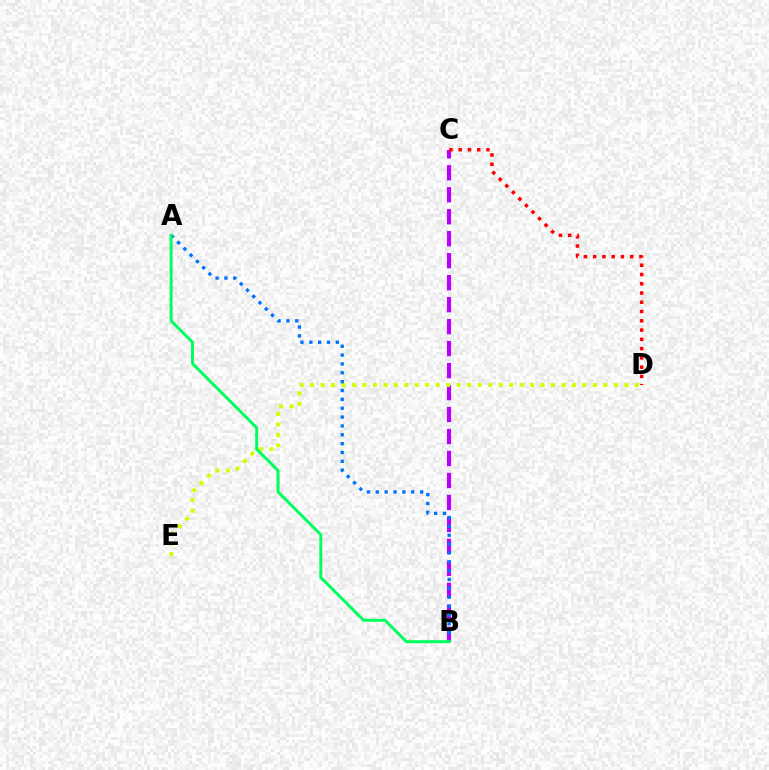{('B', 'C'): [{'color': '#b900ff', 'line_style': 'dashed', 'thickness': 2.99}], ('C', 'D'): [{'color': '#ff0000', 'line_style': 'dotted', 'thickness': 2.52}], ('D', 'E'): [{'color': '#d1ff00', 'line_style': 'dotted', 'thickness': 2.85}], ('A', 'B'): [{'color': '#0074ff', 'line_style': 'dotted', 'thickness': 2.41}, {'color': '#00ff5c', 'line_style': 'solid', 'thickness': 2.12}]}